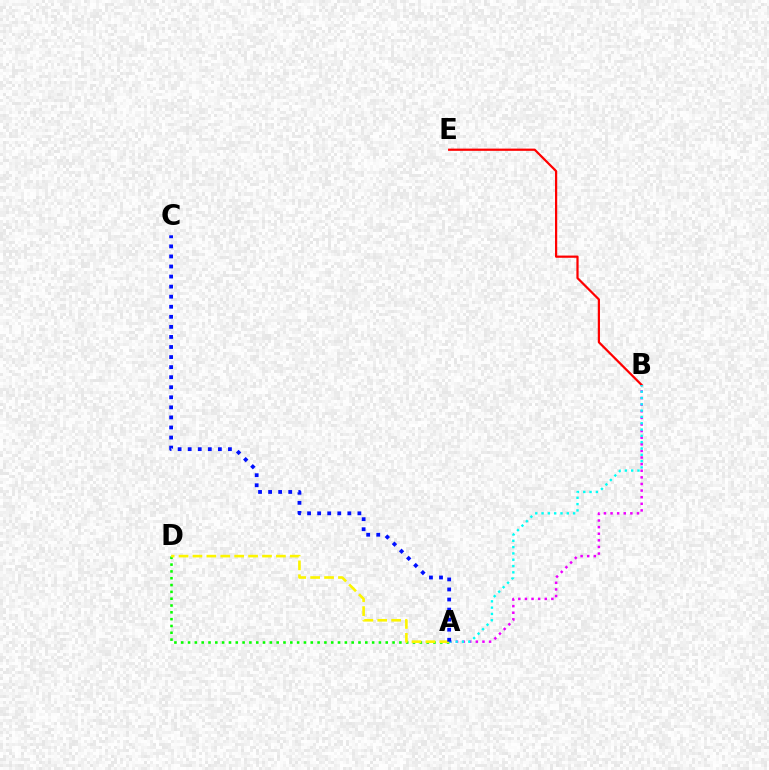{('B', 'E'): [{'color': '#ff0000', 'line_style': 'solid', 'thickness': 1.6}], ('A', 'B'): [{'color': '#ee00ff', 'line_style': 'dotted', 'thickness': 1.8}, {'color': '#00fff6', 'line_style': 'dotted', 'thickness': 1.71}], ('A', 'D'): [{'color': '#08ff00', 'line_style': 'dotted', 'thickness': 1.85}, {'color': '#fcf500', 'line_style': 'dashed', 'thickness': 1.89}], ('A', 'C'): [{'color': '#0010ff', 'line_style': 'dotted', 'thickness': 2.73}]}